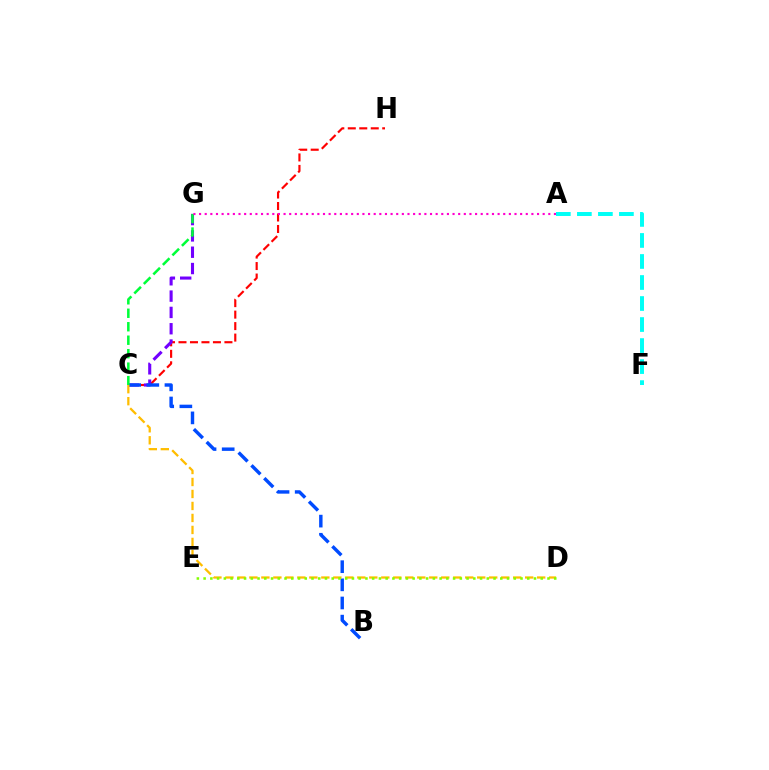{('C', 'H'): [{'color': '#ff0000', 'line_style': 'dashed', 'thickness': 1.56}], ('C', 'G'): [{'color': '#7200ff', 'line_style': 'dashed', 'thickness': 2.22}, {'color': '#00ff39', 'line_style': 'dashed', 'thickness': 1.83}], ('B', 'C'): [{'color': '#004bff', 'line_style': 'dashed', 'thickness': 2.46}], ('A', 'F'): [{'color': '#00fff6', 'line_style': 'dashed', 'thickness': 2.86}], ('C', 'D'): [{'color': '#ffbd00', 'line_style': 'dashed', 'thickness': 1.63}], ('D', 'E'): [{'color': '#84ff00', 'line_style': 'dotted', 'thickness': 1.83}], ('A', 'G'): [{'color': '#ff00cf', 'line_style': 'dotted', 'thickness': 1.53}]}